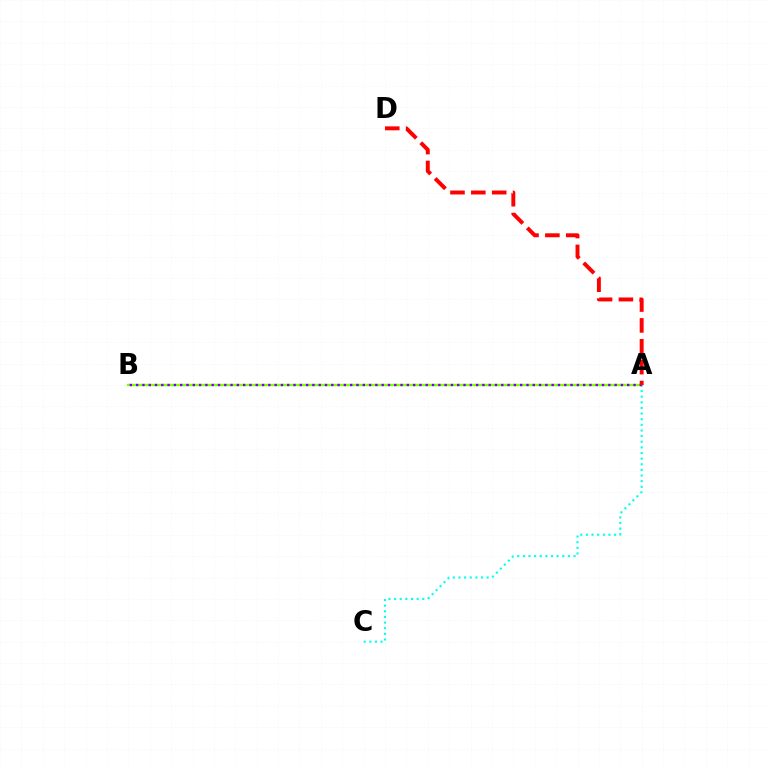{('A', 'B'): [{'color': '#84ff00', 'line_style': 'solid', 'thickness': 1.69}, {'color': '#7200ff', 'line_style': 'dotted', 'thickness': 1.71}], ('A', 'C'): [{'color': '#00fff6', 'line_style': 'dotted', 'thickness': 1.53}], ('A', 'D'): [{'color': '#ff0000', 'line_style': 'dashed', 'thickness': 2.83}]}